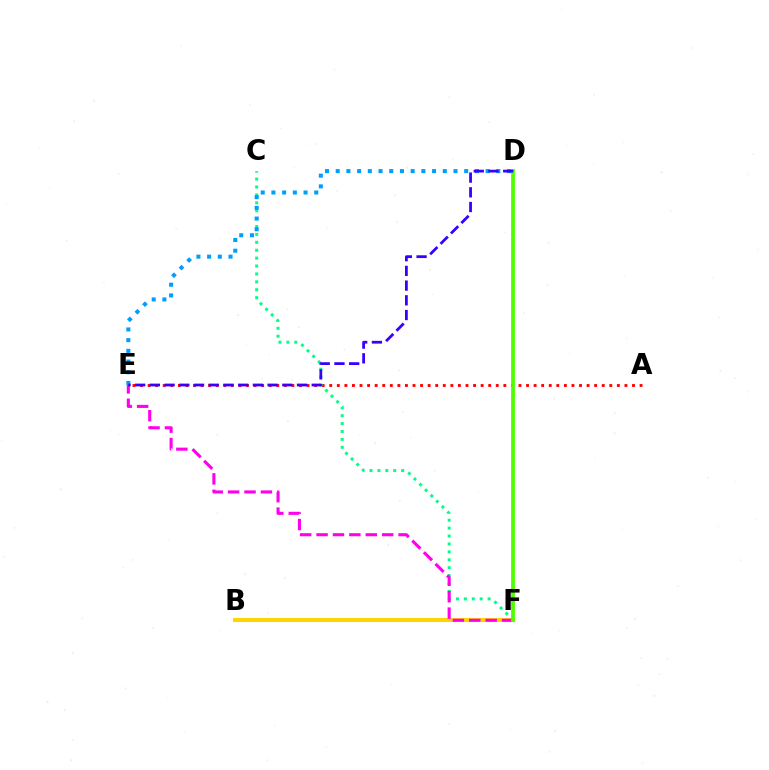{('A', 'E'): [{'color': '#ff0000', 'line_style': 'dotted', 'thickness': 2.06}], ('B', 'F'): [{'color': '#ffd500', 'line_style': 'solid', 'thickness': 2.91}], ('C', 'F'): [{'color': '#00ff86', 'line_style': 'dotted', 'thickness': 2.15}], ('E', 'F'): [{'color': '#ff00ed', 'line_style': 'dashed', 'thickness': 2.23}], ('D', 'E'): [{'color': '#009eff', 'line_style': 'dotted', 'thickness': 2.91}, {'color': '#3700ff', 'line_style': 'dashed', 'thickness': 2.0}], ('D', 'F'): [{'color': '#4fff00', 'line_style': 'solid', 'thickness': 2.71}]}